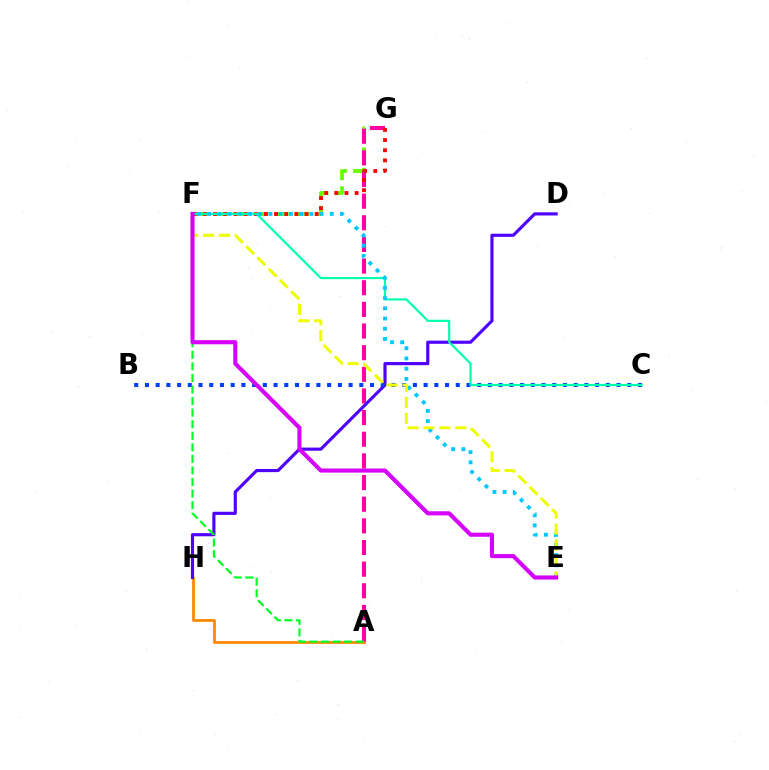{('F', 'G'): [{'color': '#66ff00', 'line_style': 'dashed', 'thickness': 2.75}, {'color': '#ff0000', 'line_style': 'dotted', 'thickness': 2.76}], ('A', 'H'): [{'color': '#ff8800', 'line_style': 'solid', 'thickness': 2.0}], ('A', 'G'): [{'color': '#ff00a0', 'line_style': 'dashed', 'thickness': 2.94}], ('D', 'H'): [{'color': '#4f00ff', 'line_style': 'solid', 'thickness': 2.27}], ('B', 'C'): [{'color': '#003fff', 'line_style': 'dotted', 'thickness': 2.91}], ('A', 'F'): [{'color': '#00ff27', 'line_style': 'dashed', 'thickness': 1.57}], ('C', 'F'): [{'color': '#00ffaf', 'line_style': 'solid', 'thickness': 1.58}], ('E', 'F'): [{'color': '#00c7ff', 'line_style': 'dotted', 'thickness': 2.78}, {'color': '#eeff00', 'line_style': 'dashed', 'thickness': 2.16}, {'color': '#d600ff', 'line_style': 'solid', 'thickness': 2.95}]}